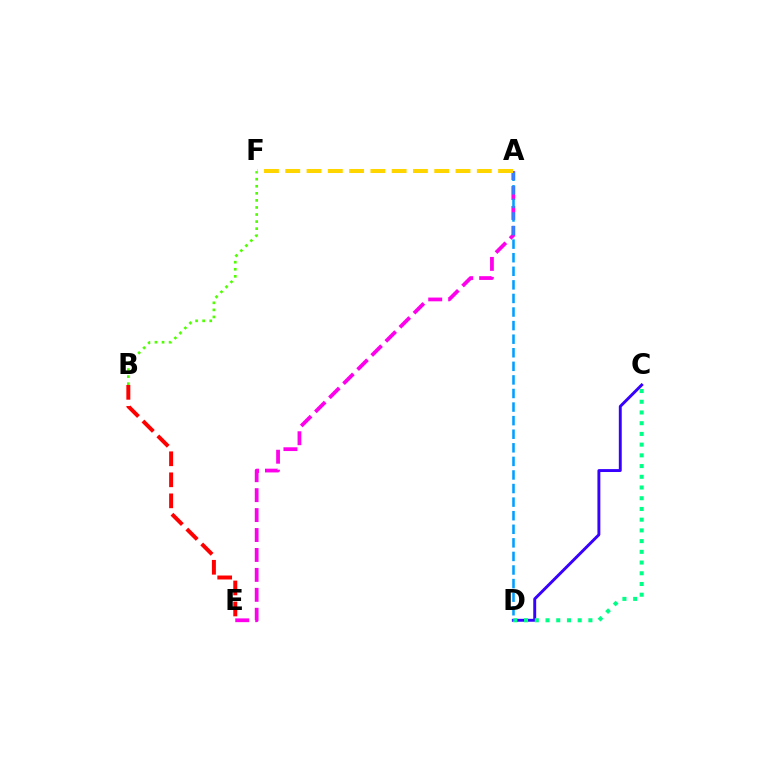{('C', 'D'): [{'color': '#3700ff', 'line_style': 'solid', 'thickness': 2.1}, {'color': '#00ff86', 'line_style': 'dotted', 'thickness': 2.91}], ('B', 'F'): [{'color': '#4fff00', 'line_style': 'dotted', 'thickness': 1.92}], ('A', 'E'): [{'color': '#ff00ed', 'line_style': 'dashed', 'thickness': 2.71}], ('B', 'E'): [{'color': '#ff0000', 'line_style': 'dashed', 'thickness': 2.86}], ('A', 'D'): [{'color': '#009eff', 'line_style': 'dashed', 'thickness': 1.84}], ('A', 'F'): [{'color': '#ffd500', 'line_style': 'dashed', 'thickness': 2.89}]}